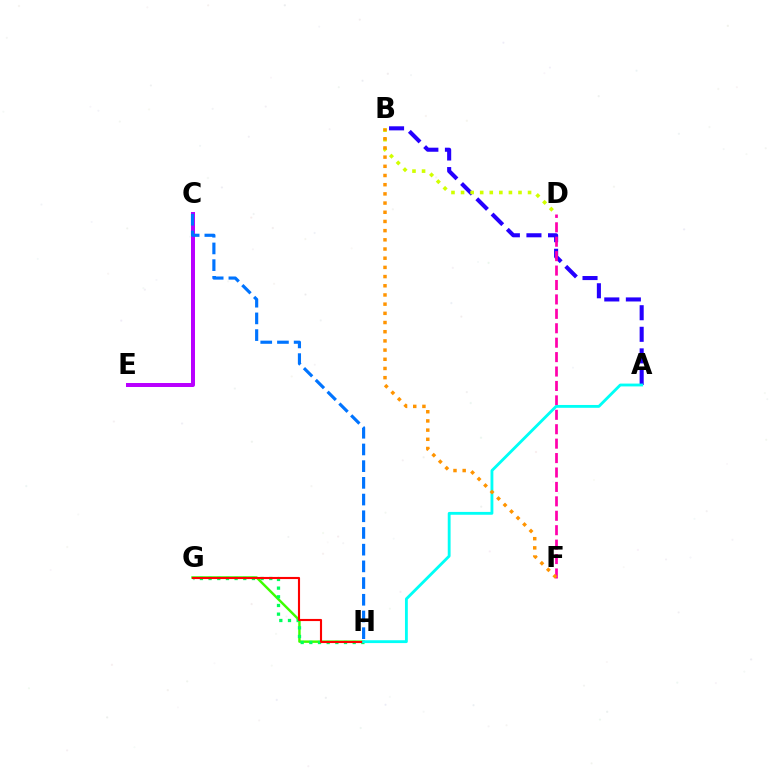{('A', 'B'): [{'color': '#2500ff', 'line_style': 'dashed', 'thickness': 2.93}], ('D', 'F'): [{'color': '#ff00ac', 'line_style': 'dashed', 'thickness': 1.96}], ('G', 'H'): [{'color': '#3dff00', 'line_style': 'solid', 'thickness': 1.76}, {'color': '#00ff5c', 'line_style': 'dotted', 'thickness': 2.36}, {'color': '#ff0000', 'line_style': 'solid', 'thickness': 1.53}], ('C', 'E'): [{'color': '#b900ff', 'line_style': 'solid', 'thickness': 2.87}], ('B', 'D'): [{'color': '#d1ff00', 'line_style': 'dotted', 'thickness': 2.6}], ('A', 'H'): [{'color': '#00fff6', 'line_style': 'solid', 'thickness': 2.04}], ('B', 'F'): [{'color': '#ff9400', 'line_style': 'dotted', 'thickness': 2.5}], ('C', 'H'): [{'color': '#0074ff', 'line_style': 'dashed', 'thickness': 2.27}]}